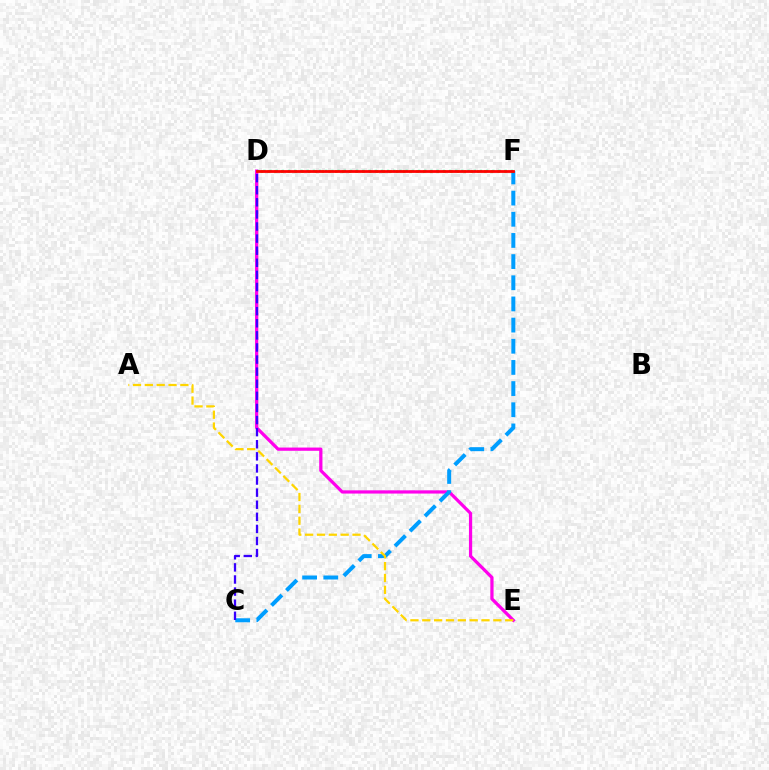{('D', 'E'): [{'color': '#ff00ed', 'line_style': 'solid', 'thickness': 2.33}], ('C', 'F'): [{'color': '#009eff', 'line_style': 'dashed', 'thickness': 2.88}], ('D', 'F'): [{'color': '#4fff00', 'line_style': 'dotted', 'thickness': 1.84}, {'color': '#00ff86', 'line_style': 'dotted', 'thickness': 1.68}, {'color': '#ff0000', 'line_style': 'solid', 'thickness': 2.01}], ('A', 'E'): [{'color': '#ffd500', 'line_style': 'dashed', 'thickness': 1.61}], ('C', 'D'): [{'color': '#3700ff', 'line_style': 'dashed', 'thickness': 1.64}]}